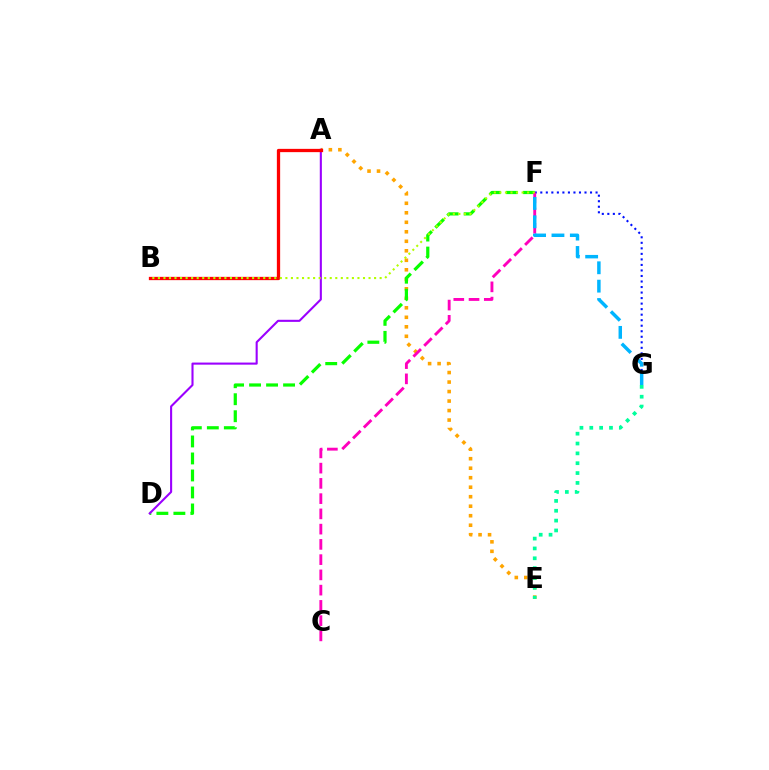{('F', 'G'): [{'color': '#0010ff', 'line_style': 'dotted', 'thickness': 1.5}, {'color': '#00b5ff', 'line_style': 'dashed', 'thickness': 2.49}], ('A', 'E'): [{'color': '#ffa500', 'line_style': 'dotted', 'thickness': 2.58}], ('E', 'G'): [{'color': '#00ff9d', 'line_style': 'dotted', 'thickness': 2.68}], ('D', 'F'): [{'color': '#08ff00', 'line_style': 'dashed', 'thickness': 2.31}], ('A', 'D'): [{'color': '#9b00ff', 'line_style': 'solid', 'thickness': 1.51}], ('A', 'B'): [{'color': '#ff0000', 'line_style': 'solid', 'thickness': 2.36}], ('C', 'F'): [{'color': '#ff00bd', 'line_style': 'dashed', 'thickness': 2.07}], ('B', 'F'): [{'color': '#b3ff00', 'line_style': 'dotted', 'thickness': 1.51}]}